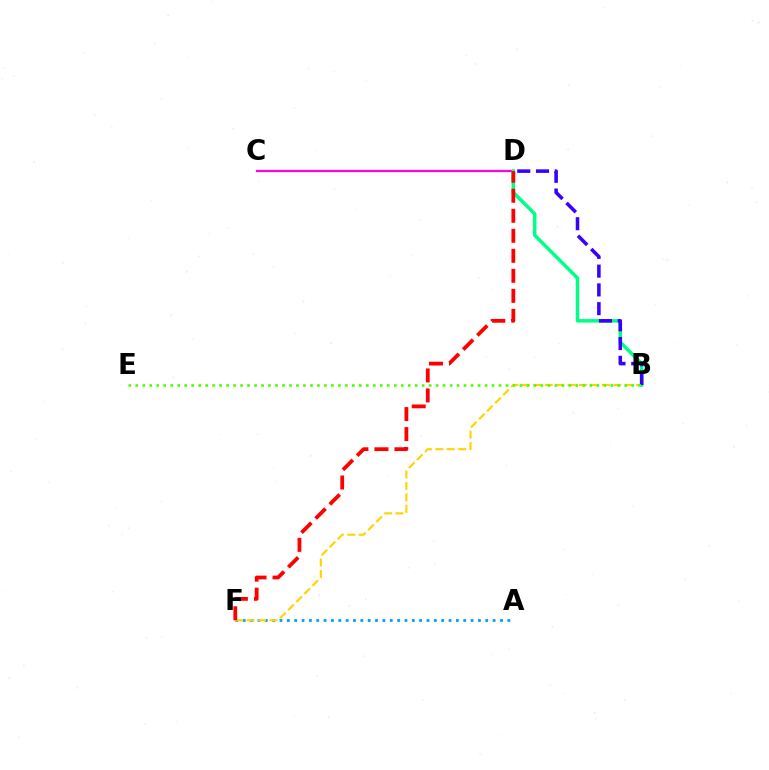{('A', 'F'): [{'color': '#009eff', 'line_style': 'dotted', 'thickness': 2.0}], ('B', 'F'): [{'color': '#ffd500', 'line_style': 'dashed', 'thickness': 1.55}], ('C', 'D'): [{'color': '#ff00ed', 'line_style': 'solid', 'thickness': 1.62}], ('B', 'D'): [{'color': '#00ff86', 'line_style': 'solid', 'thickness': 2.52}, {'color': '#3700ff', 'line_style': 'dashed', 'thickness': 2.55}], ('D', 'F'): [{'color': '#ff0000', 'line_style': 'dashed', 'thickness': 2.72}], ('B', 'E'): [{'color': '#4fff00', 'line_style': 'dotted', 'thickness': 1.9}]}